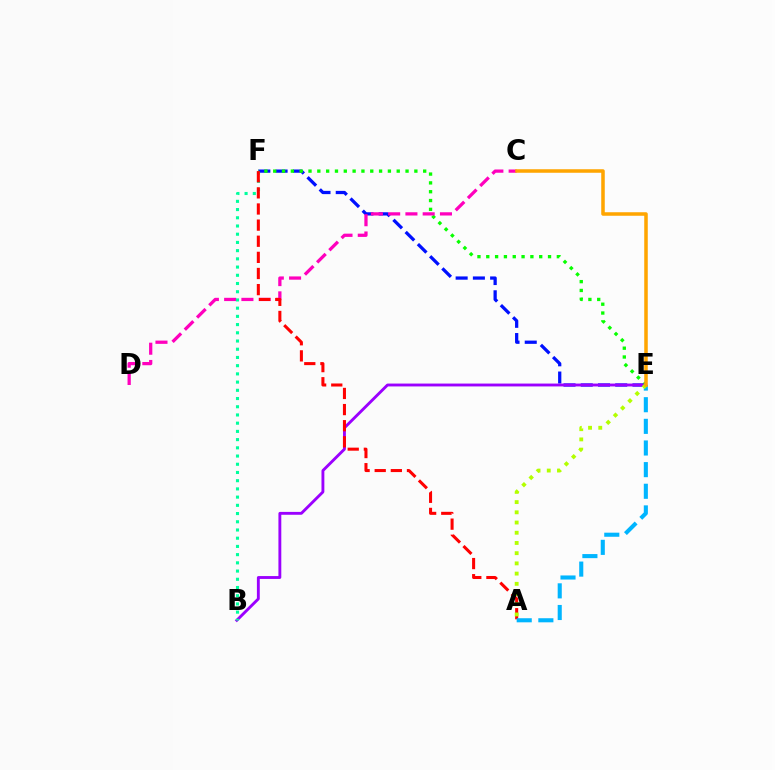{('E', 'F'): [{'color': '#0010ff', 'line_style': 'dashed', 'thickness': 2.34}, {'color': '#08ff00', 'line_style': 'dotted', 'thickness': 2.4}], ('B', 'E'): [{'color': '#9b00ff', 'line_style': 'solid', 'thickness': 2.07}], ('C', 'D'): [{'color': '#ff00bd', 'line_style': 'dashed', 'thickness': 2.35}], ('B', 'F'): [{'color': '#00ff9d', 'line_style': 'dotted', 'thickness': 2.23}], ('A', 'F'): [{'color': '#ff0000', 'line_style': 'dashed', 'thickness': 2.19}], ('A', 'E'): [{'color': '#00b5ff', 'line_style': 'dashed', 'thickness': 2.94}, {'color': '#b3ff00', 'line_style': 'dotted', 'thickness': 2.78}], ('C', 'E'): [{'color': '#ffa500', 'line_style': 'solid', 'thickness': 2.54}]}